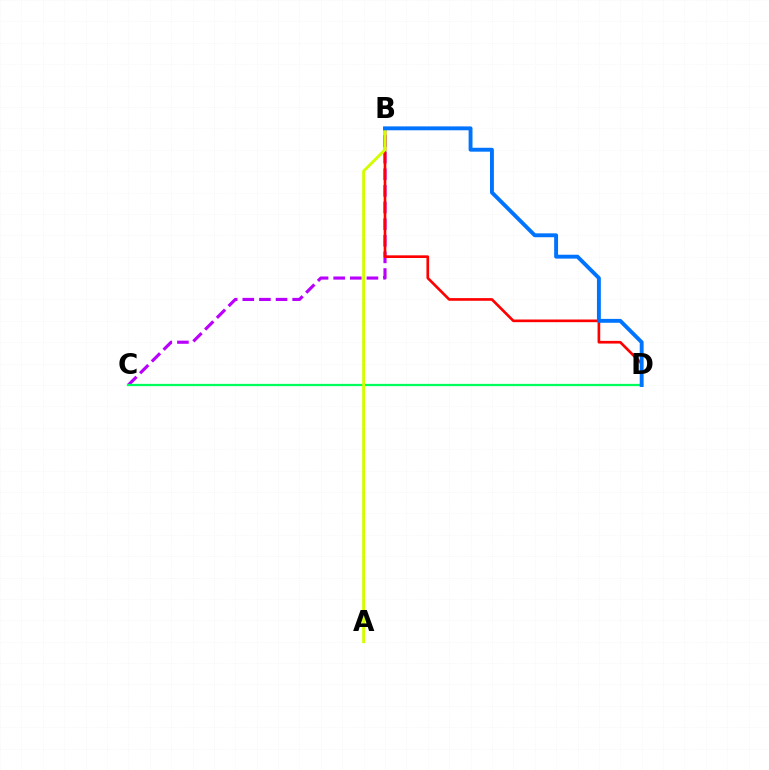{('B', 'C'): [{'color': '#b900ff', 'line_style': 'dashed', 'thickness': 2.26}], ('C', 'D'): [{'color': '#00ff5c', 'line_style': 'solid', 'thickness': 1.63}], ('B', 'D'): [{'color': '#ff0000', 'line_style': 'solid', 'thickness': 1.92}, {'color': '#0074ff', 'line_style': 'solid', 'thickness': 2.8}], ('A', 'B'): [{'color': '#d1ff00', 'line_style': 'solid', 'thickness': 2.07}]}